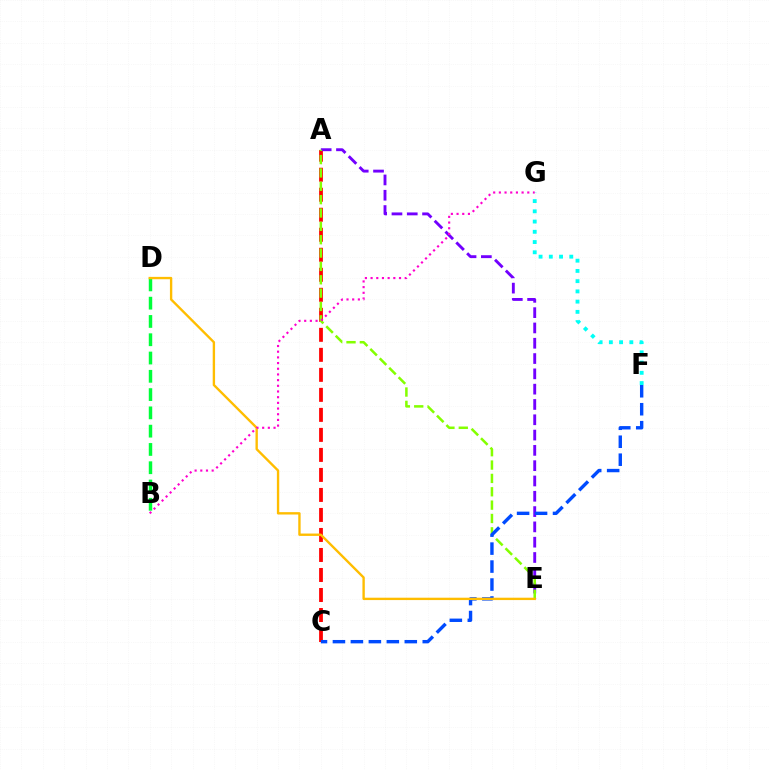{('B', 'D'): [{'color': '#00ff39', 'line_style': 'dashed', 'thickness': 2.48}], ('A', 'C'): [{'color': '#ff0000', 'line_style': 'dashed', 'thickness': 2.72}], ('F', 'G'): [{'color': '#00fff6', 'line_style': 'dotted', 'thickness': 2.78}], ('A', 'E'): [{'color': '#7200ff', 'line_style': 'dashed', 'thickness': 2.08}, {'color': '#84ff00', 'line_style': 'dashed', 'thickness': 1.81}], ('C', 'F'): [{'color': '#004bff', 'line_style': 'dashed', 'thickness': 2.44}], ('D', 'E'): [{'color': '#ffbd00', 'line_style': 'solid', 'thickness': 1.7}], ('B', 'G'): [{'color': '#ff00cf', 'line_style': 'dotted', 'thickness': 1.54}]}